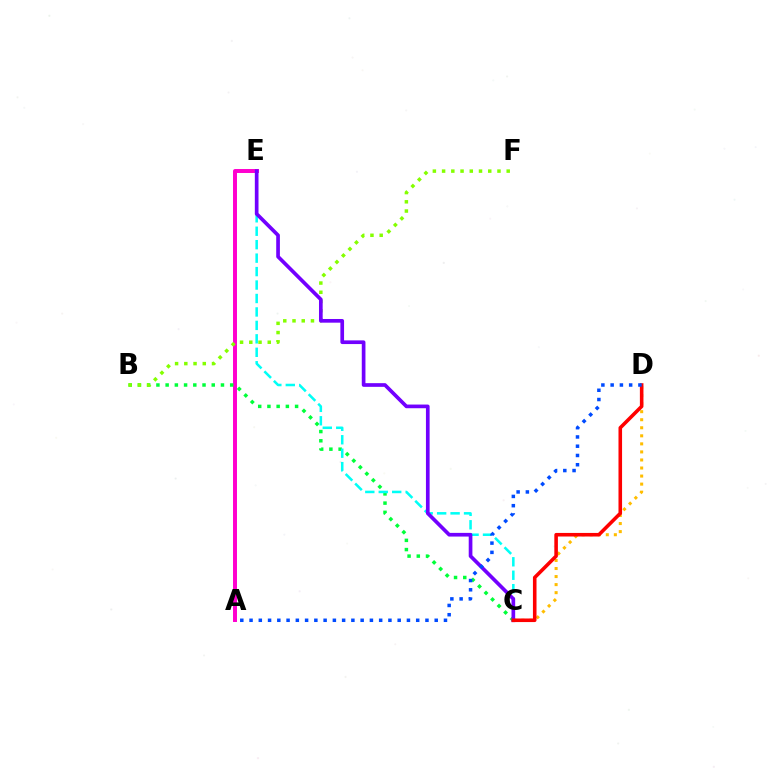{('A', 'E'): [{'color': '#ff00cf', 'line_style': 'solid', 'thickness': 2.86}], ('B', 'C'): [{'color': '#00ff39', 'line_style': 'dotted', 'thickness': 2.51}], ('C', 'D'): [{'color': '#ffbd00', 'line_style': 'dotted', 'thickness': 2.19}, {'color': '#ff0000', 'line_style': 'solid', 'thickness': 2.58}], ('C', 'E'): [{'color': '#00fff6', 'line_style': 'dashed', 'thickness': 1.83}, {'color': '#7200ff', 'line_style': 'solid', 'thickness': 2.65}], ('B', 'F'): [{'color': '#84ff00', 'line_style': 'dotted', 'thickness': 2.51}], ('A', 'D'): [{'color': '#004bff', 'line_style': 'dotted', 'thickness': 2.52}]}